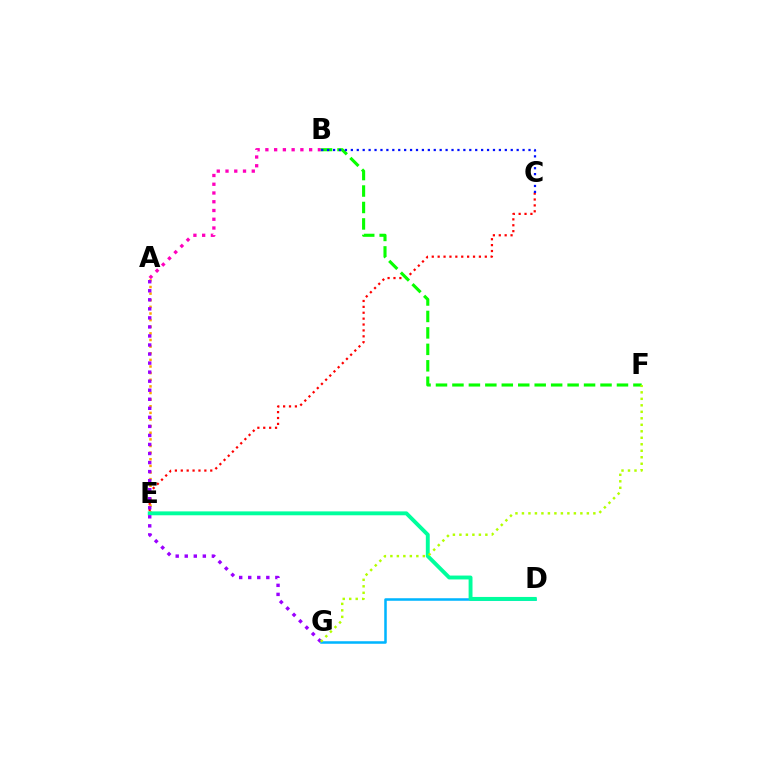{('C', 'E'): [{'color': '#ff0000', 'line_style': 'dotted', 'thickness': 1.6}], ('A', 'E'): [{'color': '#ffa500', 'line_style': 'dotted', 'thickness': 1.8}], ('D', 'G'): [{'color': '#00b5ff', 'line_style': 'solid', 'thickness': 1.82}], ('D', 'E'): [{'color': '#00ff9d', 'line_style': 'solid', 'thickness': 2.8}], ('A', 'B'): [{'color': '#ff00bd', 'line_style': 'dotted', 'thickness': 2.38}], ('A', 'G'): [{'color': '#9b00ff', 'line_style': 'dotted', 'thickness': 2.46}], ('B', 'F'): [{'color': '#08ff00', 'line_style': 'dashed', 'thickness': 2.24}], ('F', 'G'): [{'color': '#b3ff00', 'line_style': 'dotted', 'thickness': 1.76}], ('B', 'C'): [{'color': '#0010ff', 'line_style': 'dotted', 'thickness': 1.61}]}